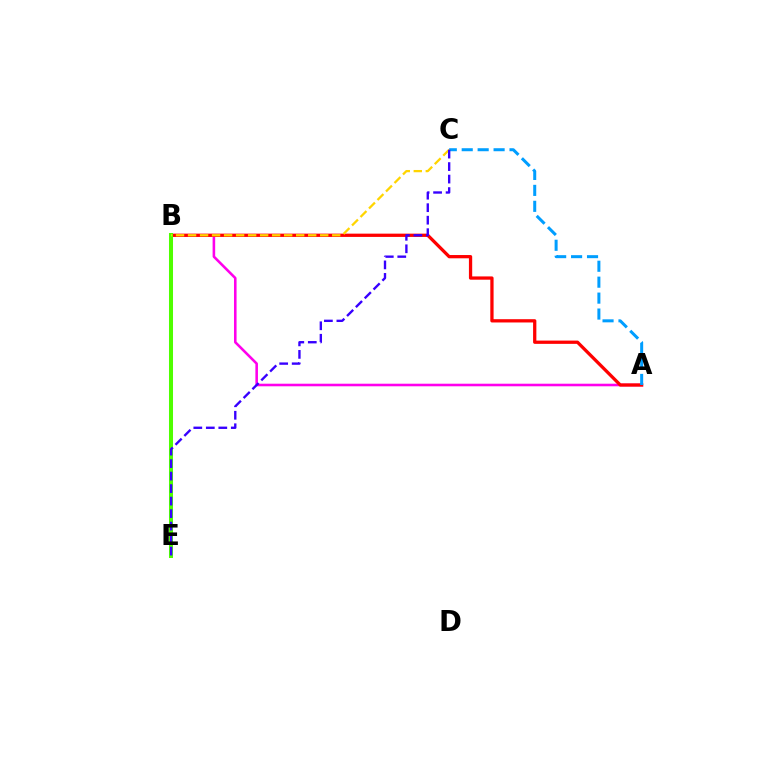{('A', 'B'): [{'color': '#ff00ed', 'line_style': 'solid', 'thickness': 1.85}, {'color': '#ff0000', 'line_style': 'solid', 'thickness': 2.36}], ('B', 'E'): [{'color': '#00ff86', 'line_style': 'dotted', 'thickness': 2.1}, {'color': '#4fff00', 'line_style': 'solid', 'thickness': 2.9}], ('A', 'C'): [{'color': '#009eff', 'line_style': 'dashed', 'thickness': 2.17}], ('B', 'C'): [{'color': '#ffd500', 'line_style': 'dashed', 'thickness': 1.63}], ('C', 'E'): [{'color': '#3700ff', 'line_style': 'dashed', 'thickness': 1.7}]}